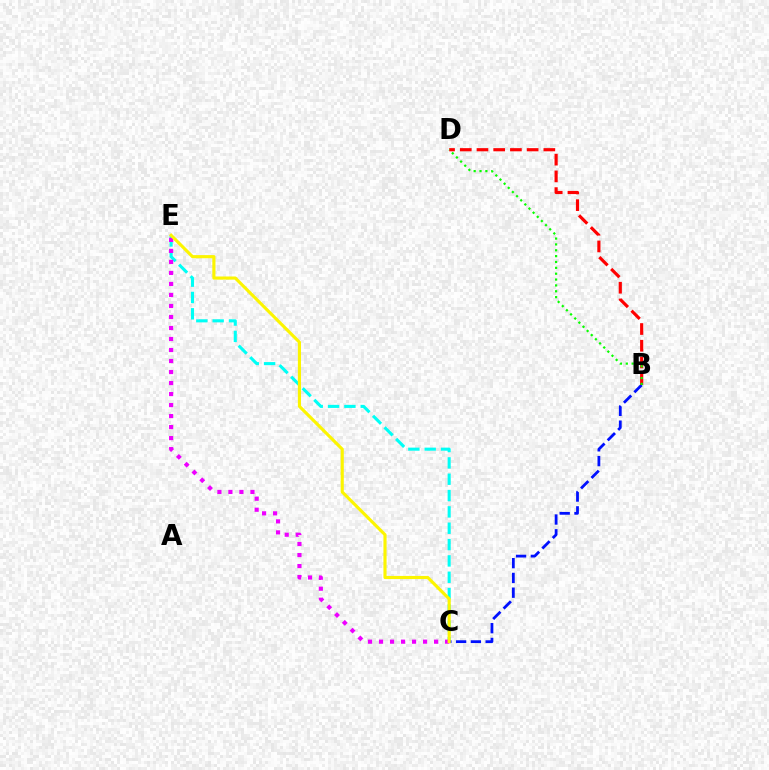{('C', 'E'): [{'color': '#00fff6', 'line_style': 'dashed', 'thickness': 2.22}, {'color': '#ee00ff', 'line_style': 'dotted', 'thickness': 2.99}, {'color': '#fcf500', 'line_style': 'solid', 'thickness': 2.26}], ('B', 'C'): [{'color': '#0010ff', 'line_style': 'dashed', 'thickness': 2.01}], ('B', 'D'): [{'color': '#ff0000', 'line_style': 'dashed', 'thickness': 2.27}, {'color': '#08ff00', 'line_style': 'dotted', 'thickness': 1.59}]}